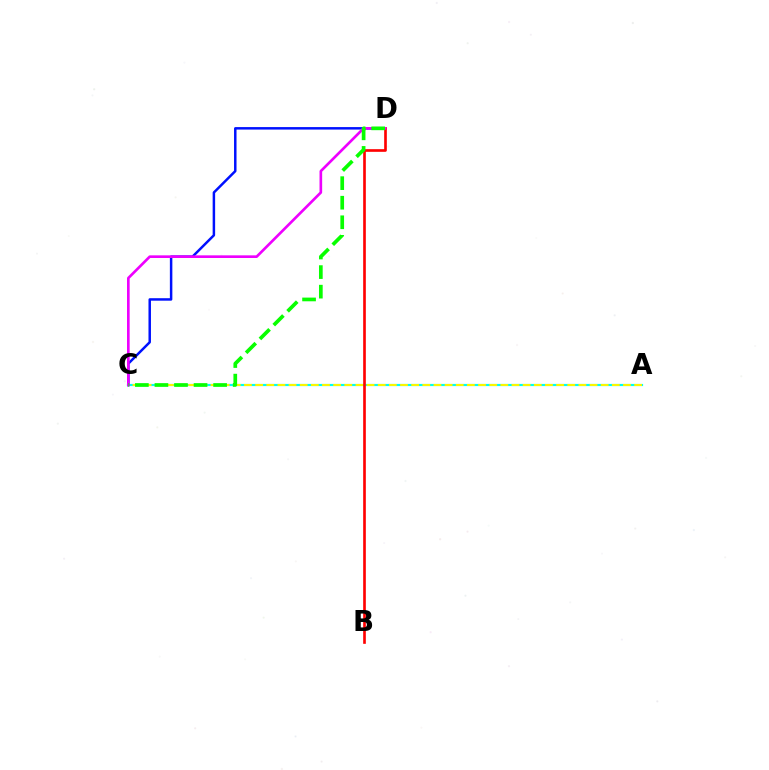{('A', 'C'): [{'color': '#00fff6', 'line_style': 'solid', 'thickness': 1.57}, {'color': '#fcf500', 'line_style': 'dashed', 'thickness': 1.51}], ('C', 'D'): [{'color': '#0010ff', 'line_style': 'solid', 'thickness': 1.79}, {'color': '#ee00ff', 'line_style': 'solid', 'thickness': 1.91}, {'color': '#08ff00', 'line_style': 'dashed', 'thickness': 2.66}], ('B', 'D'): [{'color': '#ff0000', 'line_style': 'solid', 'thickness': 1.91}]}